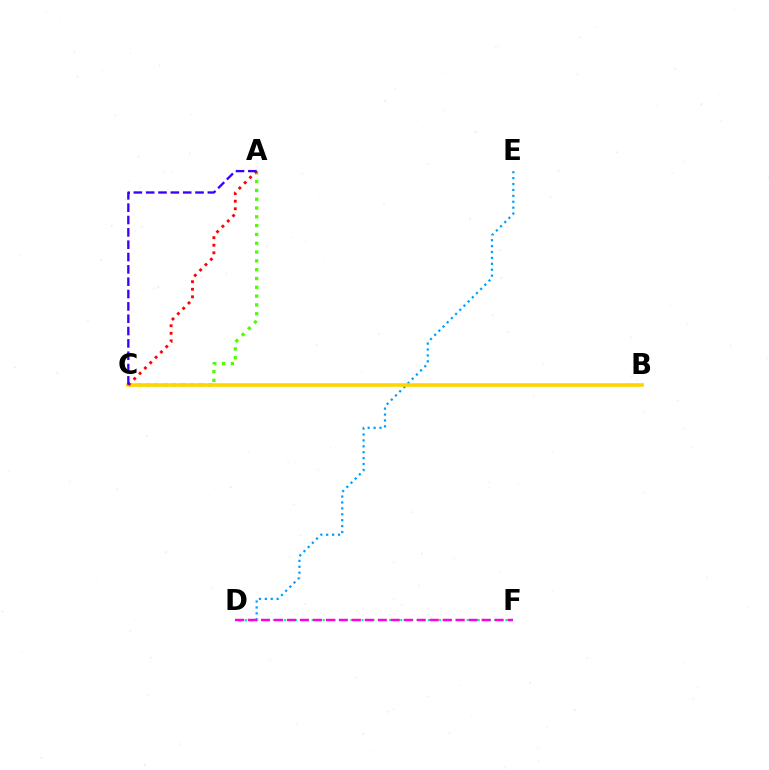{('D', 'E'): [{'color': '#009eff', 'line_style': 'dotted', 'thickness': 1.61}], ('D', 'F'): [{'color': '#00ff86', 'line_style': 'dotted', 'thickness': 1.5}, {'color': '#ff00ed', 'line_style': 'dashed', 'thickness': 1.76}], ('A', 'C'): [{'color': '#4fff00', 'line_style': 'dotted', 'thickness': 2.39}, {'color': '#ff0000', 'line_style': 'dotted', 'thickness': 2.05}, {'color': '#3700ff', 'line_style': 'dashed', 'thickness': 1.68}], ('B', 'C'): [{'color': '#ffd500', 'line_style': 'solid', 'thickness': 2.61}]}